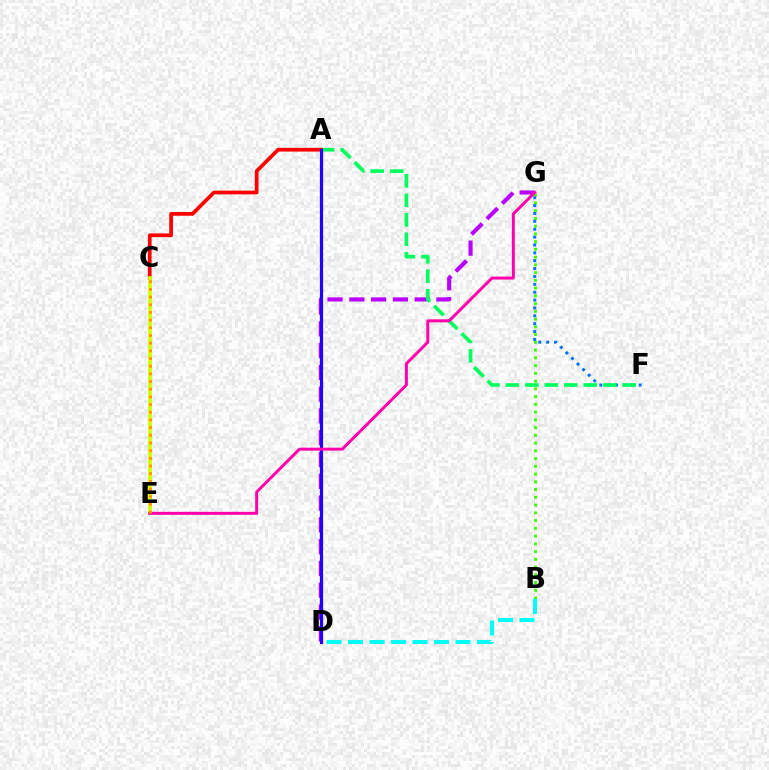{('D', 'G'): [{'color': '#b900ff', 'line_style': 'dashed', 'thickness': 2.96}], ('B', 'G'): [{'color': '#3dff00', 'line_style': 'dotted', 'thickness': 2.1}], ('F', 'G'): [{'color': '#0074ff', 'line_style': 'dotted', 'thickness': 2.14}], ('B', 'D'): [{'color': '#00fff6', 'line_style': 'dashed', 'thickness': 2.92}], ('A', 'F'): [{'color': '#00ff5c', 'line_style': 'dashed', 'thickness': 2.64}], ('A', 'C'): [{'color': '#ff0000', 'line_style': 'solid', 'thickness': 2.68}], ('A', 'D'): [{'color': '#2500ff', 'line_style': 'solid', 'thickness': 2.31}], ('C', 'E'): [{'color': '#d1ff00', 'line_style': 'solid', 'thickness': 2.65}, {'color': '#ff9400', 'line_style': 'dotted', 'thickness': 2.09}], ('E', 'G'): [{'color': '#ff00ac', 'line_style': 'solid', 'thickness': 2.14}]}